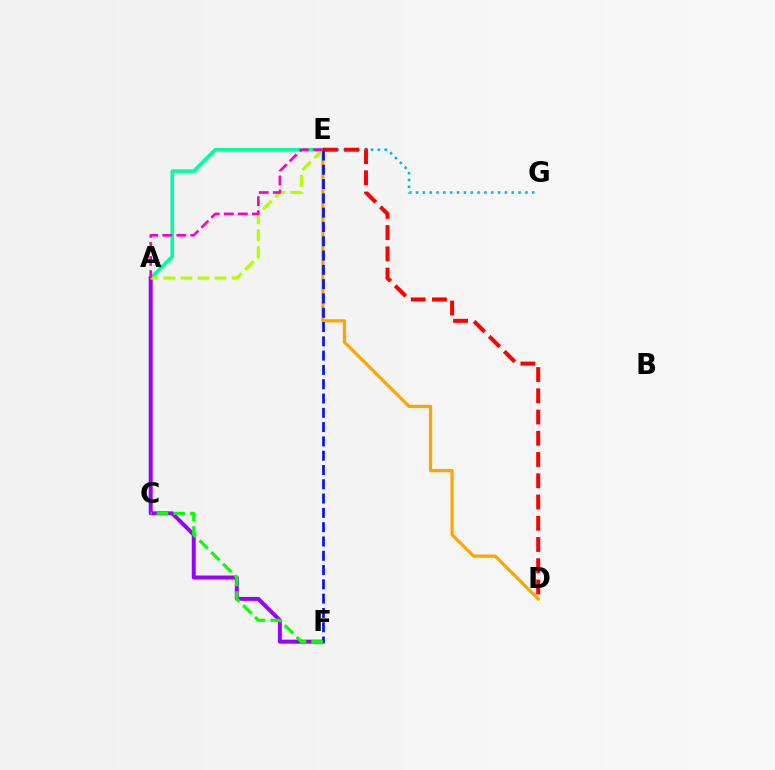{('A', 'E'): [{'color': '#00ff9d', 'line_style': 'solid', 'thickness': 2.6}, {'color': '#b3ff00', 'line_style': 'dashed', 'thickness': 2.31}, {'color': '#ff00bd', 'line_style': 'dashed', 'thickness': 1.91}], ('D', 'E'): [{'color': '#ffa500', 'line_style': 'solid', 'thickness': 2.32}, {'color': '#ff0000', 'line_style': 'dashed', 'thickness': 2.89}], ('E', 'G'): [{'color': '#00b5ff', 'line_style': 'dotted', 'thickness': 1.86}], ('A', 'F'): [{'color': '#9b00ff', 'line_style': 'solid', 'thickness': 2.86}], ('E', 'F'): [{'color': '#0010ff', 'line_style': 'dashed', 'thickness': 1.94}], ('C', 'F'): [{'color': '#08ff00', 'line_style': 'dashed', 'thickness': 2.26}]}